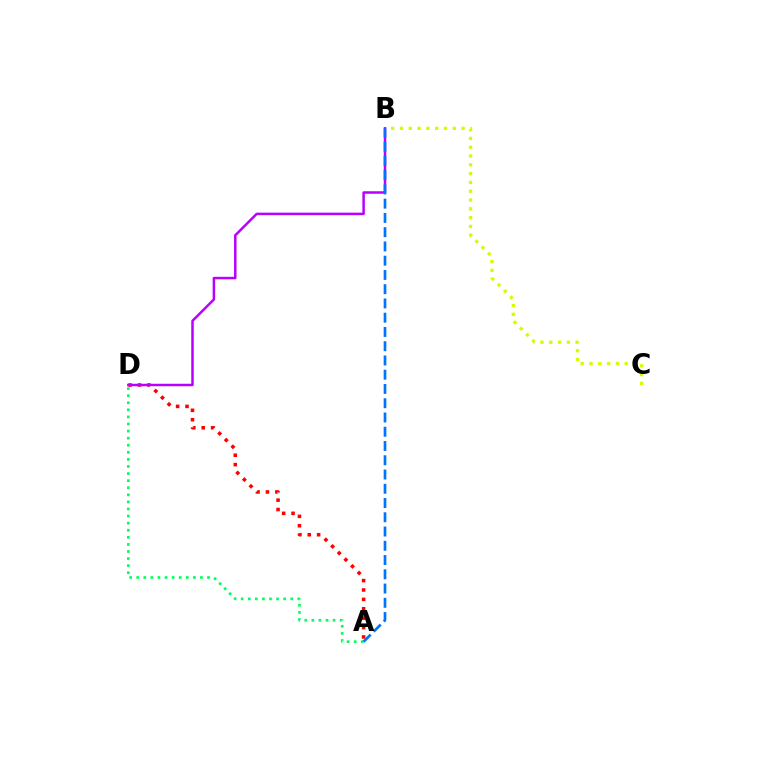{('A', 'D'): [{'color': '#ff0000', 'line_style': 'dotted', 'thickness': 2.55}, {'color': '#00ff5c', 'line_style': 'dotted', 'thickness': 1.92}], ('B', 'C'): [{'color': '#d1ff00', 'line_style': 'dotted', 'thickness': 2.39}], ('B', 'D'): [{'color': '#b900ff', 'line_style': 'solid', 'thickness': 1.79}], ('A', 'B'): [{'color': '#0074ff', 'line_style': 'dashed', 'thickness': 1.94}]}